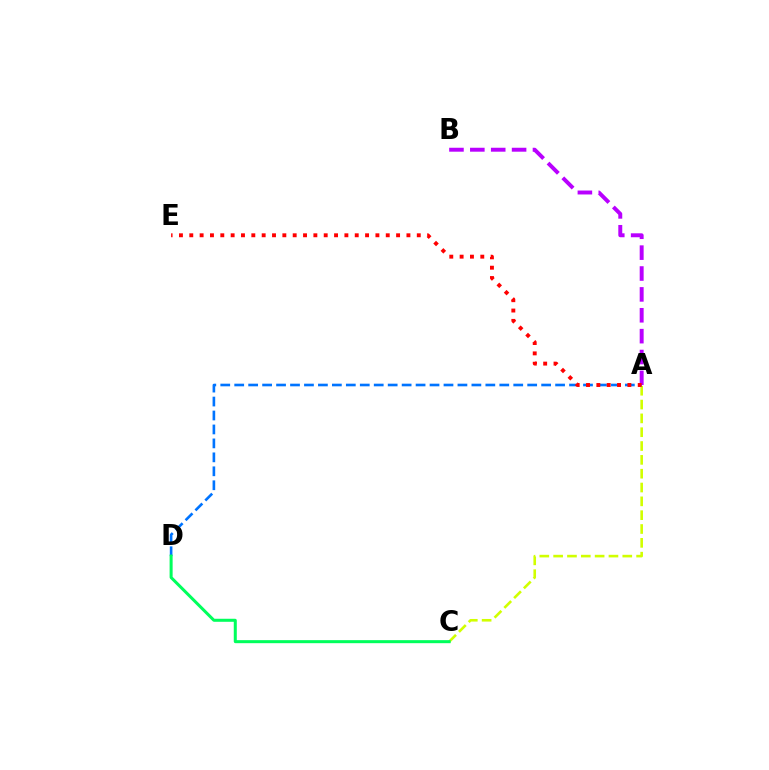{('A', 'C'): [{'color': '#d1ff00', 'line_style': 'dashed', 'thickness': 1.88}], ('A', 'D'): [{'color': '#0074ff', 'line_style': 'dashed', 'thickness': 1.9}], ('C', 'D'): [{'color': '#00ff5c', 'line_style': 'solid', 'thickness': 2.18}], ('A', 'B'): [{'color': '#b900ff', 'line_style': 'dashed', 'thickness': 2.84}], ('A', 'E'): [{'color': '#ff0000', 'line_style': 'dotted', 'thickness': 2.81}]}